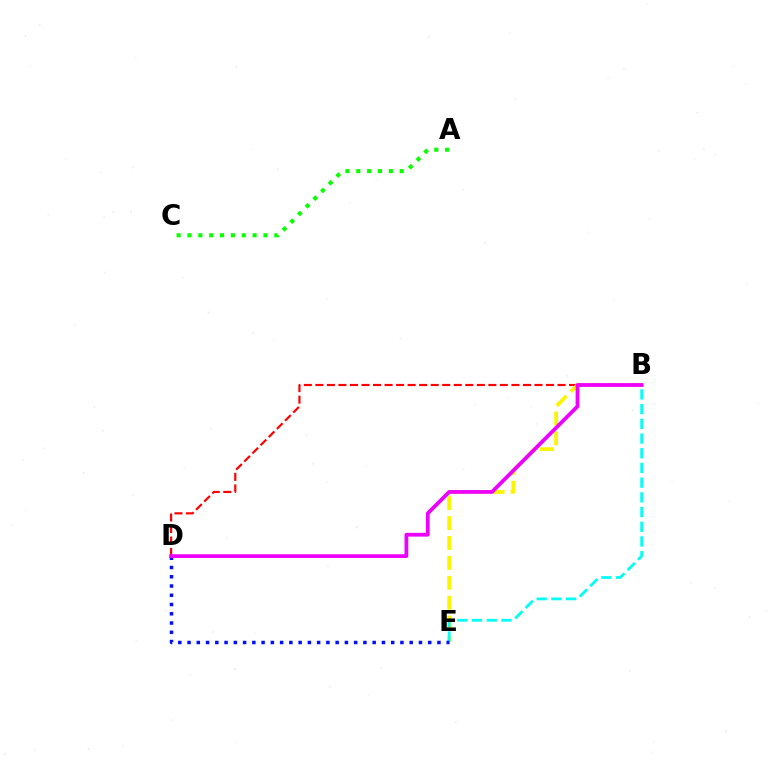{('B', 'D'): [{'color': '#ff0000', 'line_style': 'dashed', 'thickness': 1.57}, {'color': '#ee00ff', 'line_style': 'solid', 'thickness': 2.72}], ('A', 'C'): [{'color': '#08ff00', 'line_style': 'dotted', 'thickness': 2.95}], ('B', 'E'): [{'color': '#fcf500', 'line_style': 'dashed', 'thickness': 2.7}, {'color': '#00fff6', 'line_style': 'dashed', 'thickness': 2.0}], ('D', 'E'): [{'color': '#0010ff', 'line_style': 'dotted', 'thickness': 2.51}]}